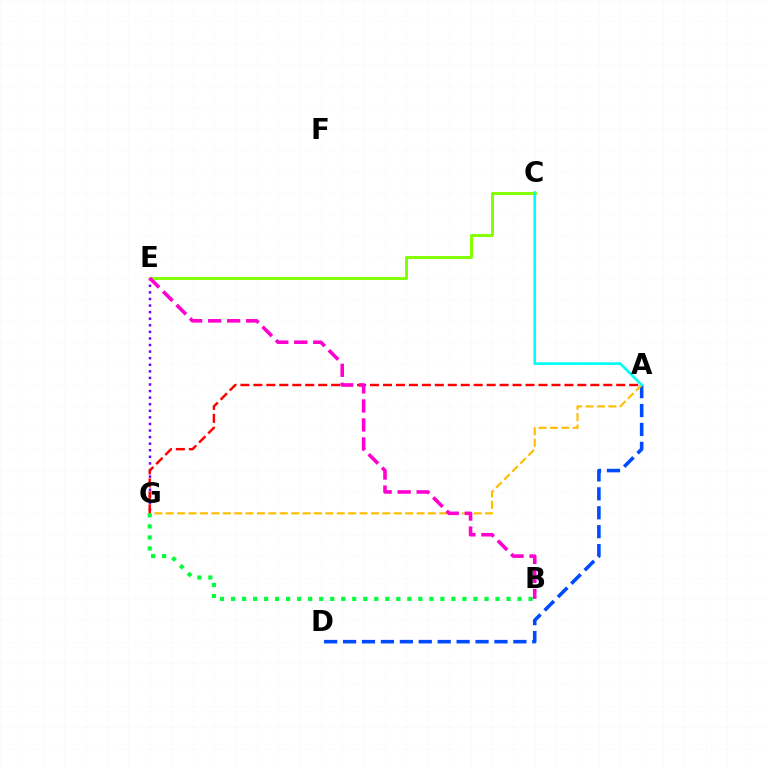{('E', 'G'): [{'color': '#7200ff', 'line_style': 'dotted', 'thickness': 1.79}], ('A', 'D'): [{'color': '#004bff', 'line_style': 'dashed', 'thickness': 2.57}], ('A', 'G'): [{'color': '#ffbd00', 'line_style': 'dashed', 'thickness': 1.55}, {'color': '#ff0000', 'line_style': 'dashed', 'thickness': 1.76}], ('C', 'E'): [{'color': '#84ff00', 'line_style': 'solid', 'thickness': 2.15}], ('A', 'C'): [{'color': '#00fff6', 'line_style': 'solid', 'thickness': 1.91}], ('B', 'G'): [{'color': '#00ff39', 'line_style': 'dotted', 'thickness': 2.99}], ('B', 'E'): [{'color': '#ff00cf', 'line_style': 'dashed', 'thickness': 2.58}]}